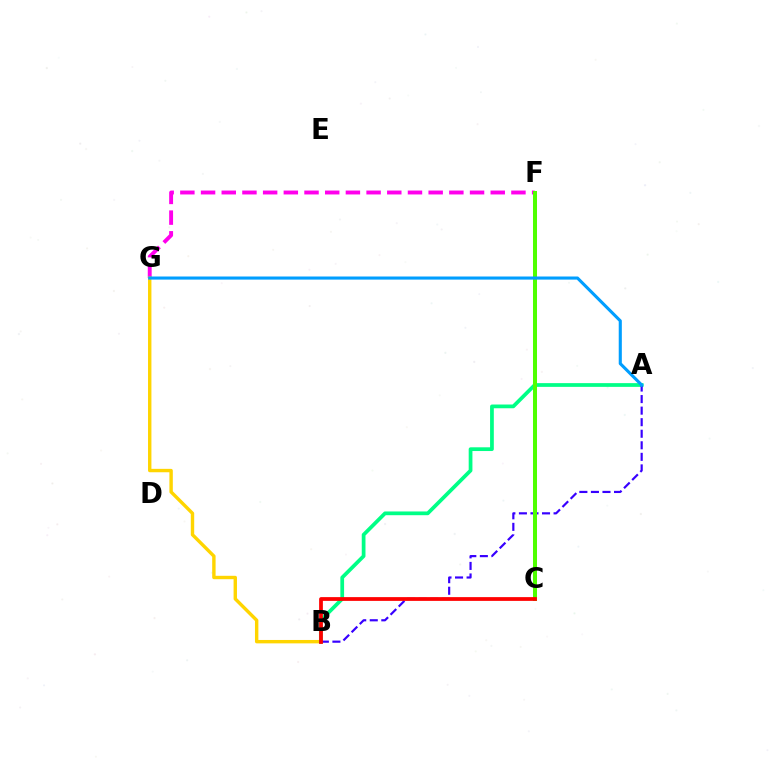{('F', 'G'): [{'color': '#ff00ed', 'line_style': 'dashed', 'thickness': 2.81}], ('B', 'G'): [{'color': '#ffd500', 'line_style': 'solid', 'thickness': 2.45}], ('A', 'B'): [{'color': '#00ff86', 'line_style': 'solid', 'thickness': 2.69}, {'color': '#3700ff', 'line_style': 'dashed', 'thickness': 1.57}], ('C', 'F'): [{'color': '#4fff00', 'line_style': 'solid', 'thickness': 2.89}], ('A', 'G'): [{'color': '#009eff', 'line_style': 'solid', 'thickness': 2.23}], ('B', 'C'): [{'color': '#ff0000', 'line_style': 'solid', 'thickness': 2.7}]}